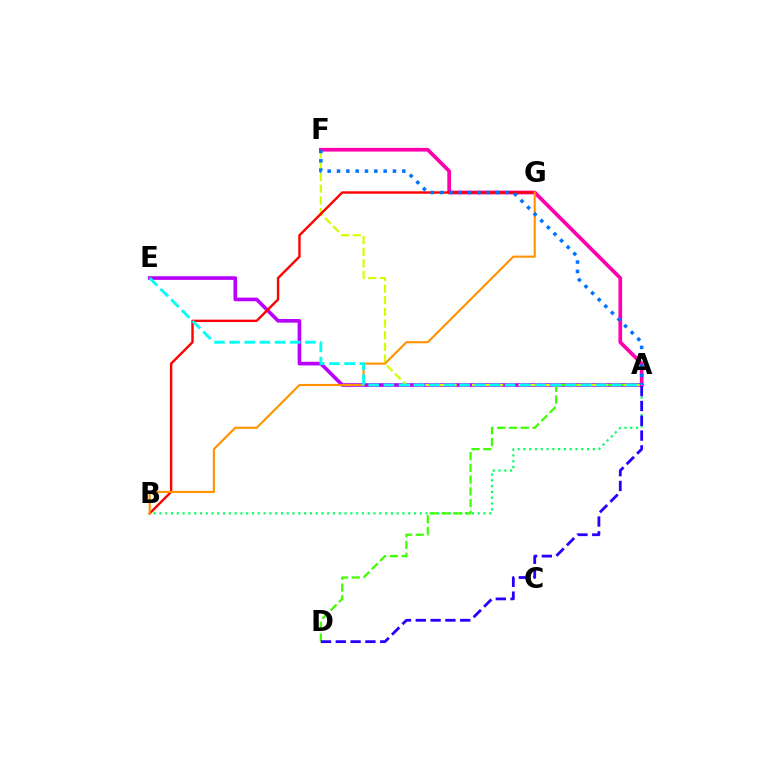{('A', 'B'): [{'color': '#00ff5c', 'line_style': 'dotted', 'thickness': 1.57}], ('A', 'E'): [{'color': '#b900ff', 'line_style': 'solid', 'thickness': 2.62}, {'color': '#00fff6', 'line_style': 'dashed', 'thickness': 2.06}], ('A', 'D'): [{'color': '#3dff00', 'line_style': 'dashed', 'thickness': 1.6}, {'color': '#2500ff', 'line_style': 'dashed', 'thickness': 2.01}], ('A', 'F'): [{'color': '#d1ff00', 'line_style': 'dashed', 'thickness': 1.58}, {'color': '#ff00ac', 'line_style': 'solid', 'thickness': 2.66}, {'color': '#0074ff', 'line_style': 'dotted', 'thickness': 2.53}], ('B', 'G'): [{'color': '#ff0000', 'line_style': 'solid', 'thickness': 1.72}, {'color': '#ff9400', 'line_style': 'solid', 'thickness': 1.53}]}